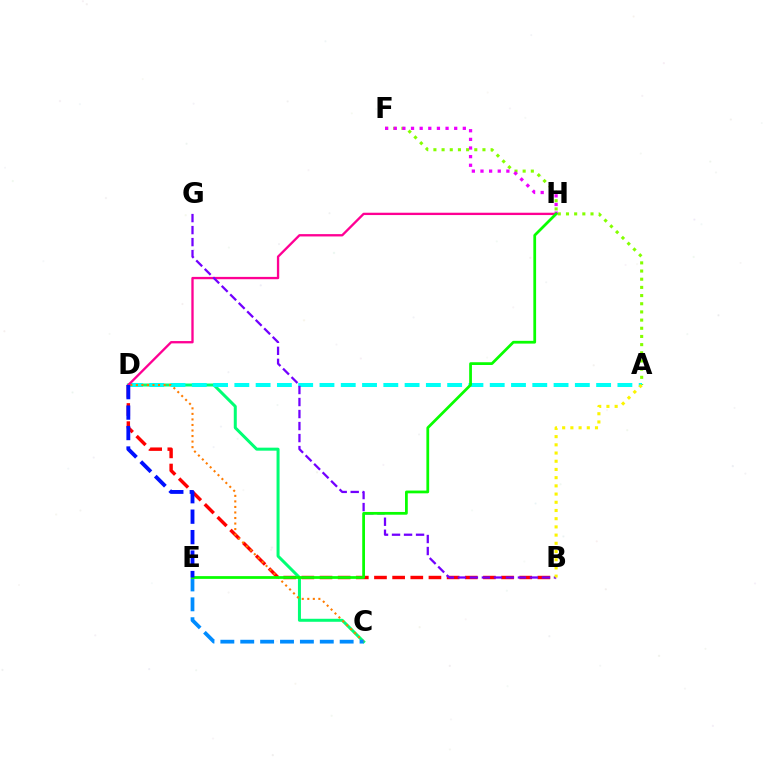{('B', 'D'): [{'color': '#ff0000', 'line_style': 'dashed', 'thickness': 2.47}], ('C', 'D'): [{'color': '#00ff74', 'line_style': 'solid', 'thickness': 2.16}, {'color': '#ff7c00', 'line_style': 'dotted', 'thickness': 1.5}], ('A', 'F'): [{'color': '#84ff00', 'line_style': 'dotted', 'thickness': 2.22}], ('A', 'D'): [{'color': '#00fff6', 'line_style': 'dashed', 'thickness': 2.89}], ('D', 'H'): [{'color': '#ff0094', 'line_style': 'solid', 'thickness': 1.67}], ('B', 'G'): [{'color': '#7200ff', 'line_style': 'dashed', 'thickness': 1.63}], ('C', 'E'): [{'color': '#008cff', 'line_style': 'dashed', 'thickness': 2.7}], ('F', 'H'): [{'color': '#ee00ff', 'line_style': 'dotted', 'thickness': 2.35}], ('E', 'H'): [{'color': '#08ff00', 'line_style': 'solid', 'thickness': 1.99}], ('D', 'E'): [{'color': '#0010ff', 'line_style': 'dashed', 'thickness': 2.78}], ('A', 'B'): [{'color': '#fcf500', 'line_style': 'dotted', 'thickness': 2.23}]}